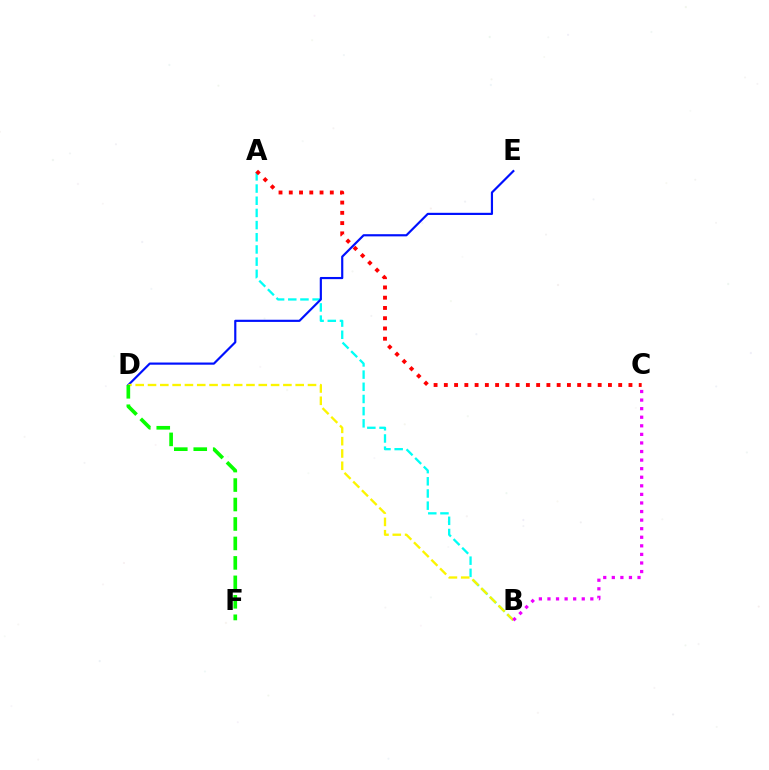{('A', 'B'): [{'color': '#00fff6', 'line_style': 'dashed', 'thickness': 1.65}], ('A', 'C'): [{'color': '#ff0000', 'line_style': 'dotted', 'thickness': 2.79}], ('D', 'E'): [{'color': '#0010ff', 'line_style': 'solid', 'thickness': 1.56}], ('B', 'D'): [{'color': '#fcf500', 'line_style': 'dashed', 'thickness': 1.67}], ('B', 'C'): [{'color': '#ee00ff', 'line_style': 'dotted', 'thickness': 2.33}], ('D', 'F'): [{'color': '#08ff00', 'line_style': 'dashed', 'thickness': 2.64}]}